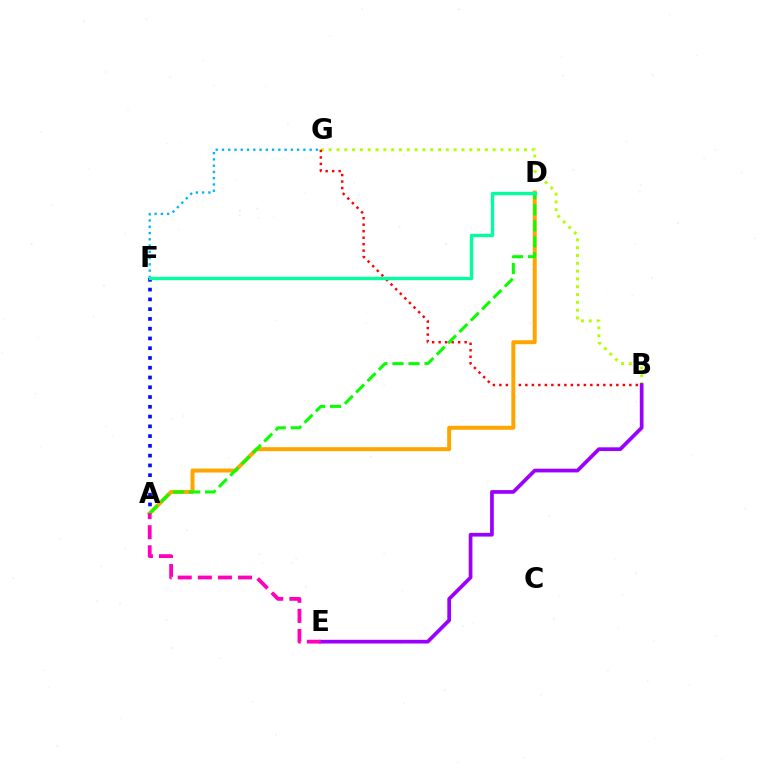{('A', 'F'): [{'color': '#0010ff', 'line_style': 'dotted', 'thickness': 2.65}], ('B', 'G'): [{'color': '#b3ff00', 'line_style': 'dotted', 'thickness': 2.12}, {'color': '#ff0000', 'line_style': 'dotted', 'thickness': 1.77}], ('F', 'G'): [{'color': '#00b5ff', 'line_style': 'dotted', 'thickness': 1.7}], ('A', 'D'): [{'color': '#ffa500', 'line_style': 'solid', 'thickness': 2.87}, {'color': '#08ff00', 'line_style': 'dashed', 'thickness': 2.18}], ('B', 'E'): [{'color': '#9b00ff', 'line_style': 'solid', 'thickness': 2.67}], ('D', 'F'): [{'color': '#00ff9d', 'line_style': 'solid', 'thickness': 2.38}], ('A', 'E'): [{'color': '#ff00bd', 'line_style': 'dashed', 'thickness': 2.73}]}